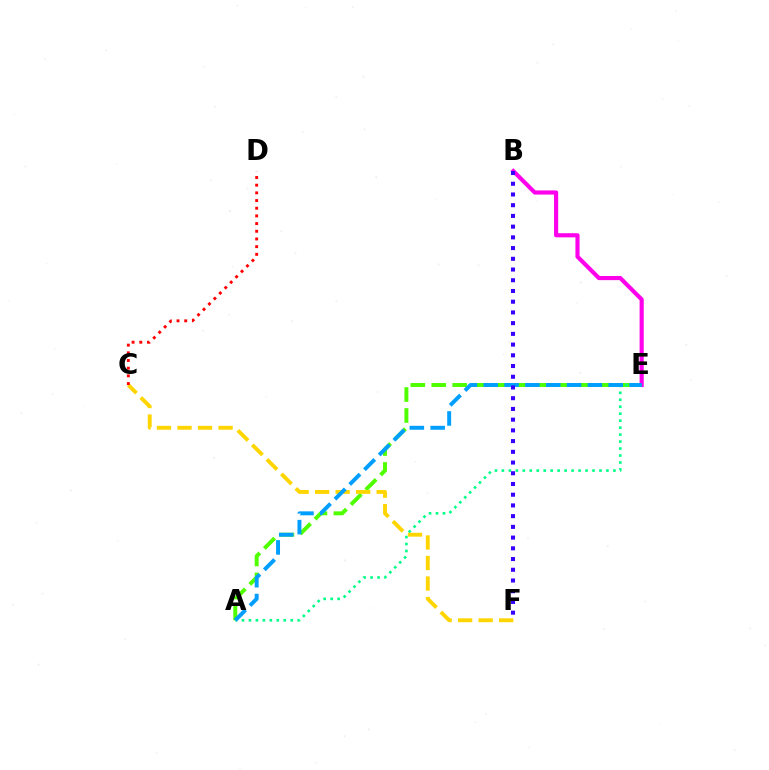{('A', 'E'): [{'color': '#4fff00', 'line_style': 'dashed', 'thickness': 2.85}, {'color': '#00ff86', 'line_style': 'dotted', 'thickness': 1.89}, {'color': '#009eff', 'line_style': 'dashed', 'thickness': 2.83}], ('B', 'E'): [{'color': '#ff00ed', 'line_style': 'solid', 'thickness': 2.98}], ('C', 'F'): [{'color': '#ffd500', 'line_style': 'dashed', 'thickness': 2.79}], ('C', 'D'): [{'color': '#ff0000', 'line_style': 'dotted', 'thickness': 2.09}], ('B', 'F'): [{'color': '#3700ff', 'line_style': 'dotted', 'thickness': 2.91}]}